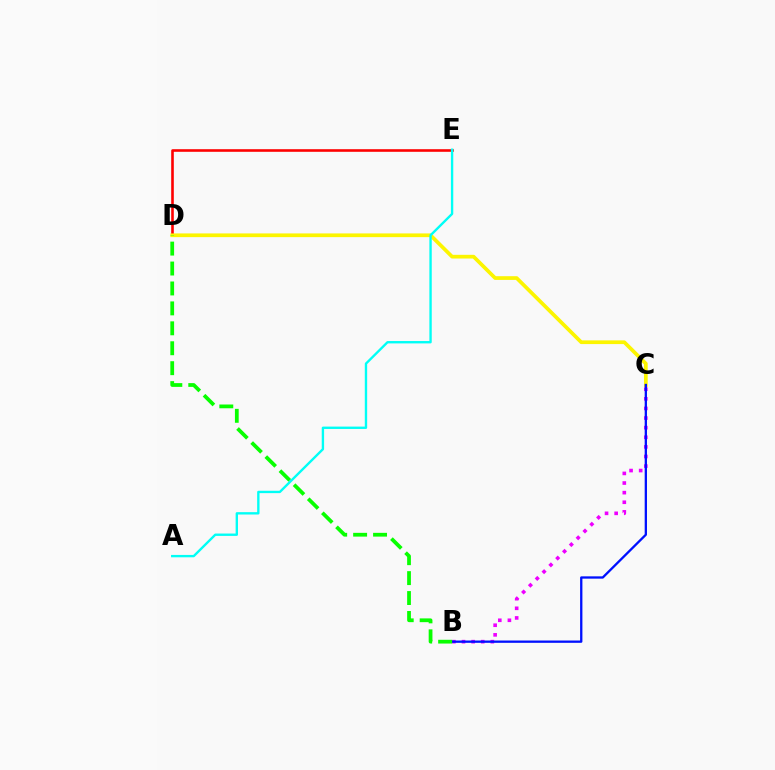{('D', 'E'): [{'color': '#ff0000', 'line_style': 'solid', 'thickness': 1.87}], ('C', 'D'): [{'color': '#fcf500', 'line_style': 'solid', 'thickness': 2.67}], ('B', 'C'): [{'color': '#ee00ff', 'line_style': 'dotted', 'thickness': 2.61}, {'color': '#0010ff', 'line_style': 'solid', 'thickness': 1.66}], ('B', 'D'): [{'color': '#08ff00', 'line_style': 'dashed', 'thickness': 2.71}], ('A', 'E'): [{'color': '#00fff6', 'line_style': 'solid', 'thickness': 1.7}]}